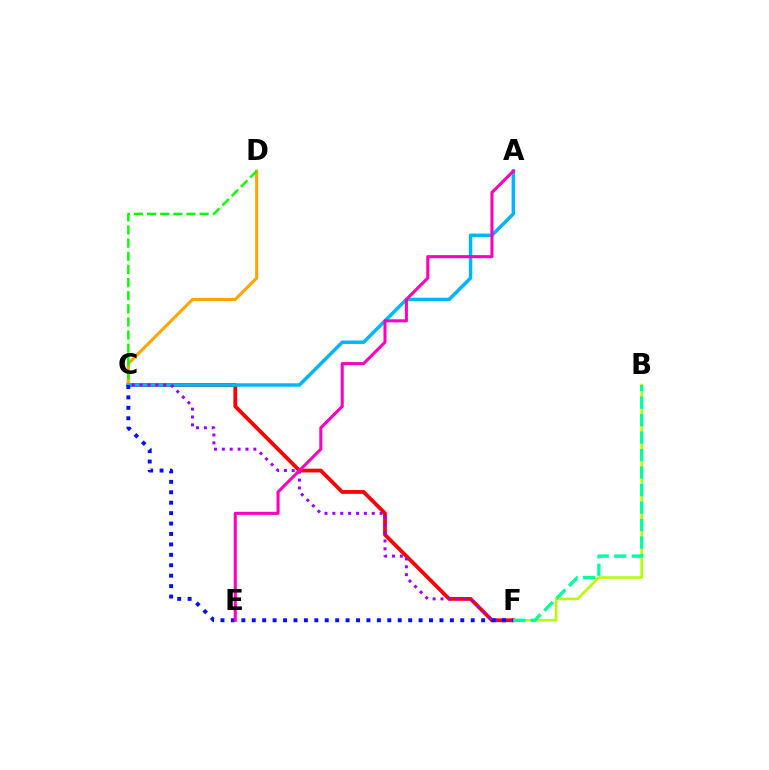{('C', 'F'): [{'color': '#ff0000', 'line_style': 'solid', 'thickness': 2.72}, {'color': '#9b00ff', 'line_style': 'dotted', 'thickness': 2.14}, {'color': '#0010ff', 'line_style': 'dotted', 'thickness': 2.83}], ('B', 'F'): [{'color': '#b3ff00', 'line_style': 'solid', 'thickness': 1.86}, {'color': '#00ff9d', 'line_style': 'dashed', 'thickness': 2.38}], ('C', 'D'): [{'color': '#ffa500', 'line_style': 'solid', 'thickness': 2.22}, {'color': '#08ff00', 'line_style': 'dashed', 'thickness': 1.78}], ('A', 'C'): [{'color': '#00b5ff', 'line_style': 'solid', 'thickness': 2.5}], ('A', 'E'): [{'color': '#ff00bd', 'line_style': 'solid', 'thickness': 2.2}]}